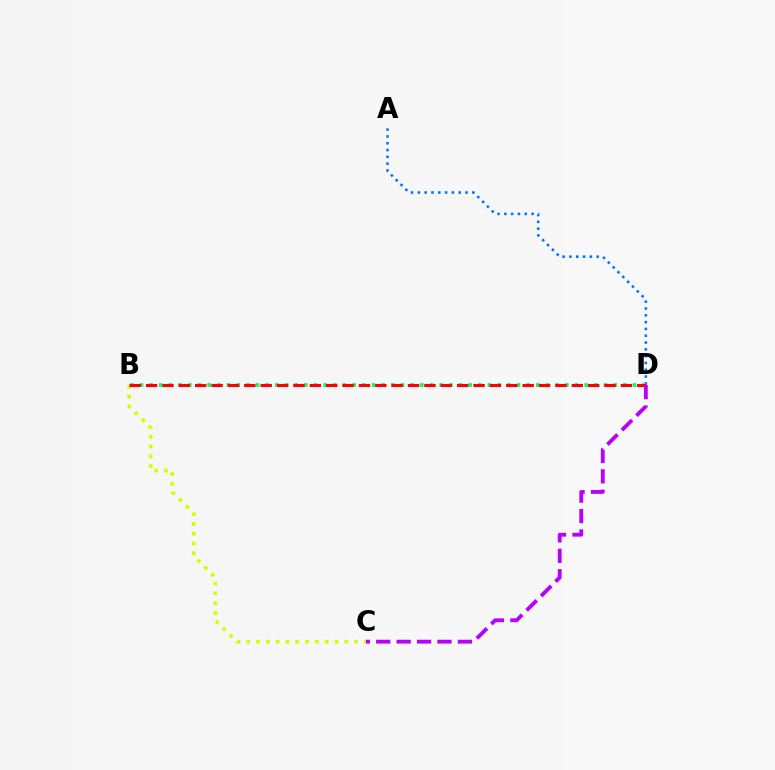{('A', 'D'): [{'color': '#0074ff', 'line_style': 'dotted', 'thickness': 1.85}], ('B', 'C'): [{'color': '#d1ff00', 'line_style': 'dotted', 'thickness': 2.66}], ('B', 'D'): [{'color': '#00ff5c', 'line_style': 'dotted', 'thickness': 2.63}, {'color': '#ff0000', 'line_style': 'dashed', 'thickness': 2.22}], ('C', 'D'): [{'color': '#b900ff', 'line_style': 'dashed', 'thickness': 2.77}]}